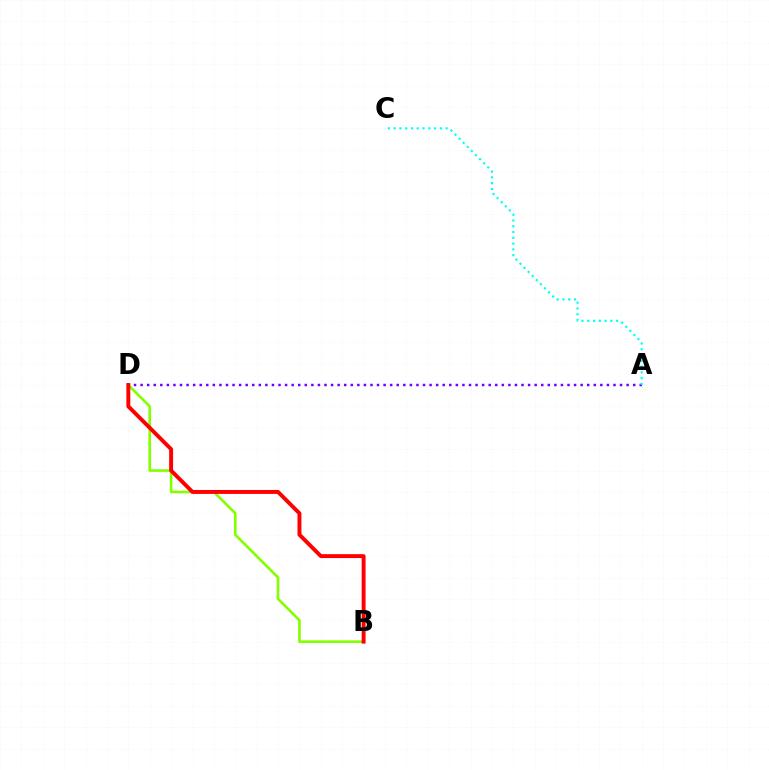{('A', 'D'): [{'color': '#7200ff', 'line_style': 'dotted', 'thickness': 1.78}], ('B', 'D'): [{'color': '#84ff00', 'line_style': 'solid', 'thickness': 1.9}, {'color': '#ff0000', 'line_style': 'solid', 'thickness': 2.82}], ('A', 'C'): [{'color': '#00fff6', 'line_style': 'dotted', 'thickness': 1.57}]}